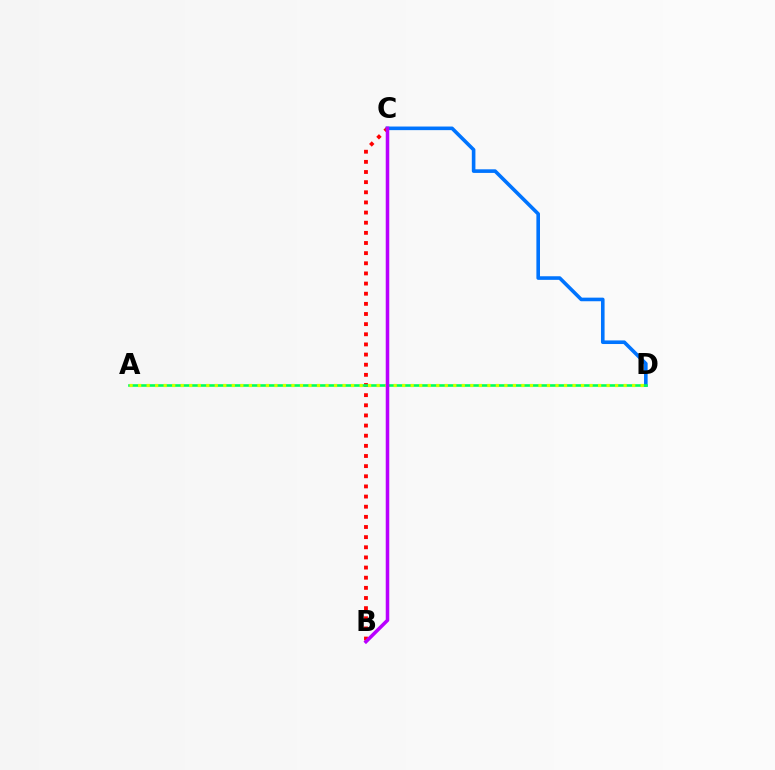{('B', 'C'): [{'color': '#ff0000', 'line_style': 'dotted', 'thickness': 2.76}, {'color': '#b900ff', 'line_style': 'solid', 'thickness': 2.53}], ('C', 'D'): [{'color': '#0074ff', 'line_style': 'solid', 'thickness': 2.59}], ('A', 'D'): [{'color': '#00ff5c', 'line_style': 'solid', 'thickness': 1.88}, {'color': '#d1ff00', 'line_style': 'dotted', 'thickness': 2.31}]}